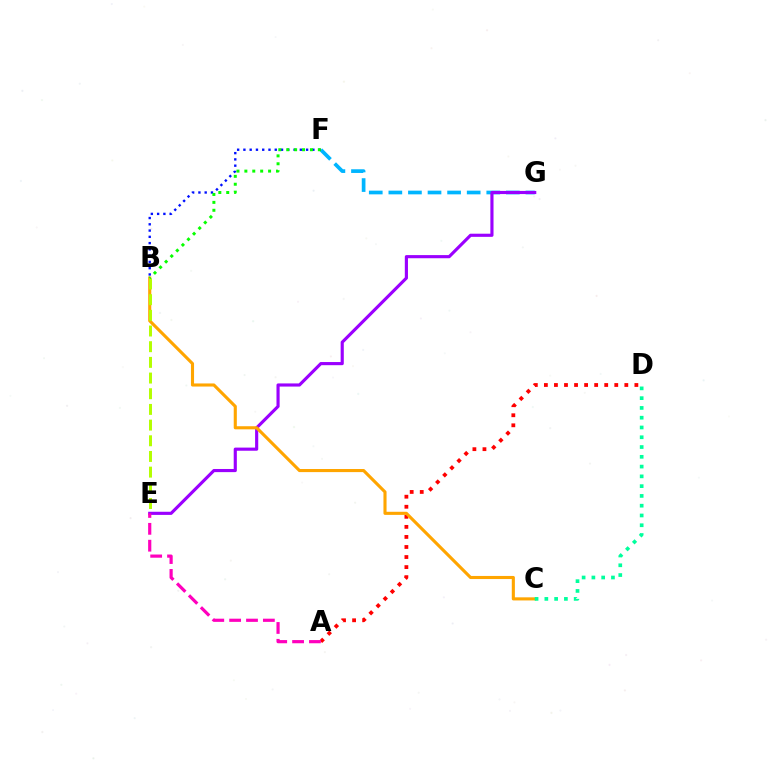{('A', 'D'): [{'color': '#ff0000', 'line_style': 'dotted', 'thickness': 2.73}], ('F', 'G'): [{'color': '#00b5ff', 'line_style': 'dashed', 'thickness': 2.66}], ('E', 'G'): [{'color': '#9b00ff', 'line_style': 'solid', 'thickness': 2.26}], ('B', 'F'): [{'color': '#0010ff', 'line_style': 'dotted', 'thickness': 1.7}, {'color': '#08ff00', 'line_style': 'dotted', 'thickness': 2.15}], ('B', 'C'): [{'color': '#ffa500', 'line_style': 'solid', 'thickness': 2.24}], ('B', 'E'): [{'color': '#b3ff00', 'line_style': 'dashed', 'thickness': 2.13}], ('C', 'D'): [{'color': '#00ff9d', 'line_style': 'dotted', 'thickness': 2.66}], ('A', 'E'): [{'color': '#ff00bd', 'line_style': 'dashed', 'thickness': 2.29}]}